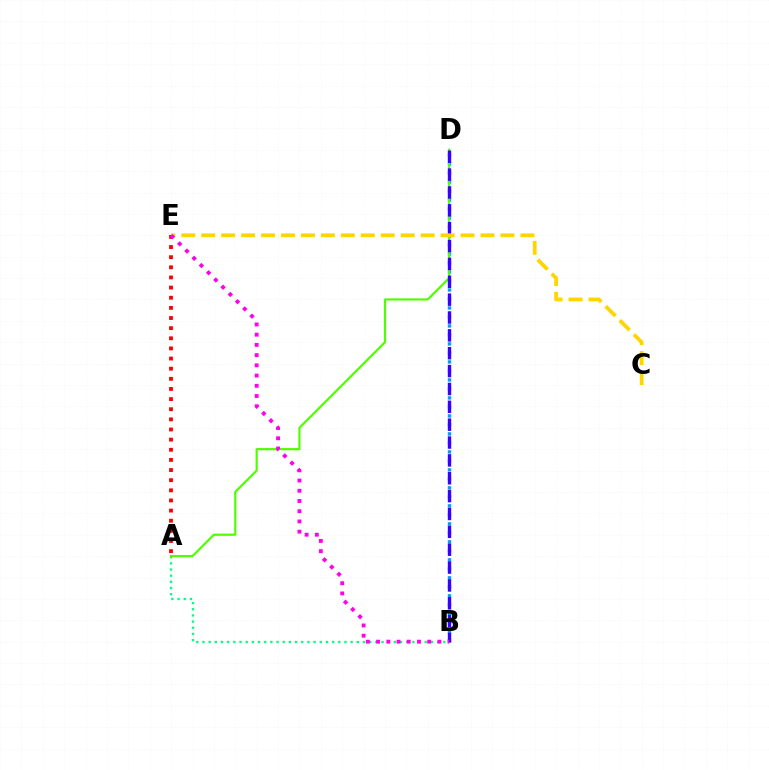{('A', 'E'): [{'color': '#ff0000', 'line_style': 'dotted', 'thickness': 2.75}], ('B', 'D'): [{'color': '#009eff', 'line_style': 'dotted', 'thickness': 2.44}, {'color': '#3700ff', 'line_style': 'dashed', 'thickness': 2.43}], ('A', 'B'): [{'color': '#00ff86', 'line_style': 'dotted', 'thickness': 1.68}], ('A', 'D'): [{'color': '#4fff00', 'line_style': 'solid', 'thickness': 1.57}], ('C', 'E'): [{'color': '#ffd500', 'line_style': 'dashed', 'thickness': 2.71}], ('B', 'E'): [{'color': '#ff00ed', 'line_style': 'dotted', 'thickness': 2.78}]}